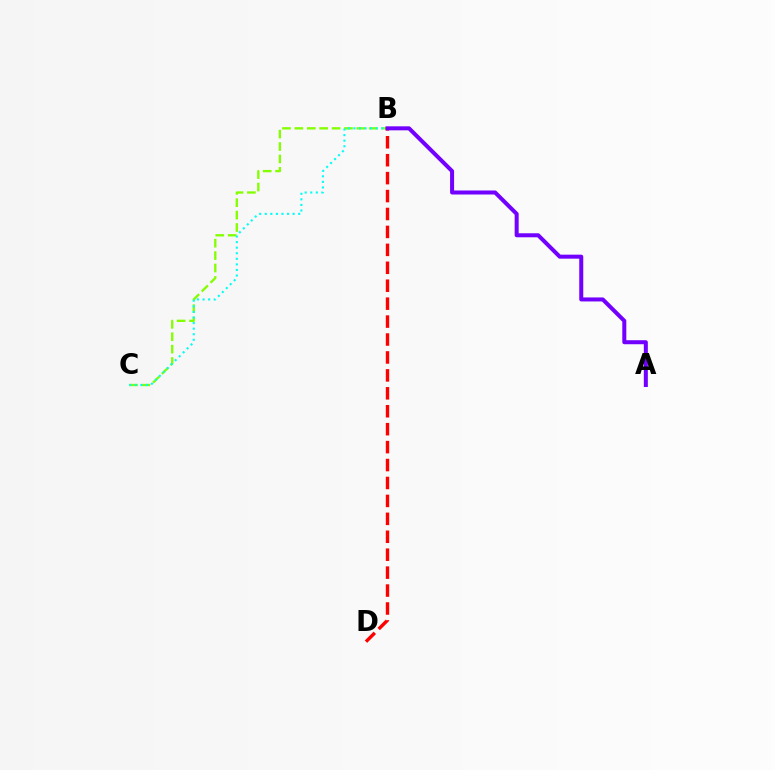{('B', 'C'): [{'color': '#84ff00', 'line_style': 'dashed', 'thickness': 1.68}, {'color': '#00fff6', 'line_style': 'dotted', 'thickness': 1.51}], ('B', 'D'): [{'color': '#ff0000', 'line_style': 'dashed', 'thickness': 2.44}], ('A', 'B'): [{'color': '#7200ff', 'line_style': 'solid', 'thickness': 2.89}]}